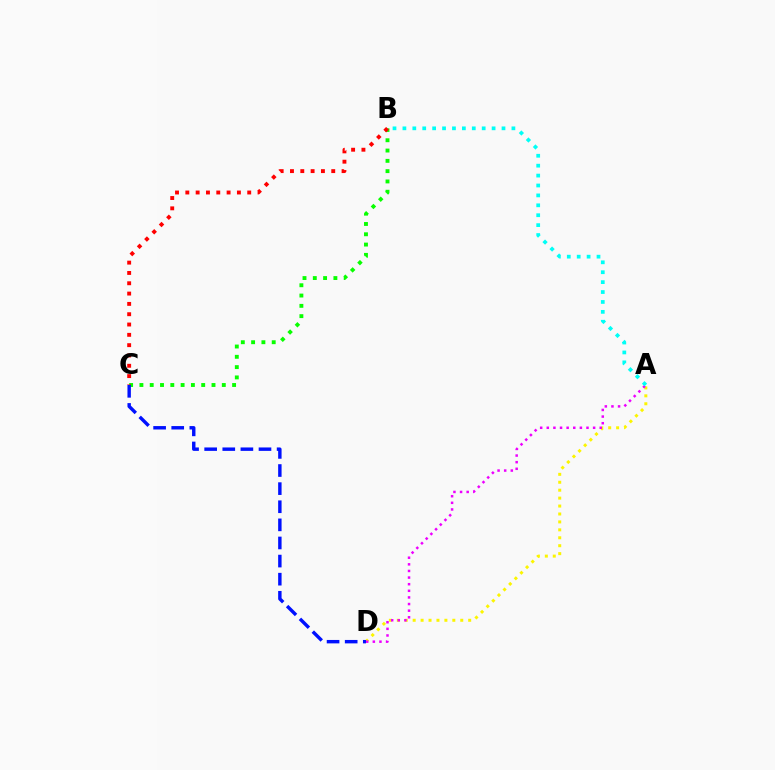{('A', 'D'): [{'color': '#fcf500', 'line_style': 'dotted', 'thickness': 2.15}, {'color': '#ee00ff', 'line_style': 'dotted', 'thickness': 1.8}], ('B', 'C'): [{'color': '#08ff00', 'line_style': 'dotted', 'thickness': 2.8}, {'color': '#ff0000', 'line_style': 'dotted', 'thickness': 2.8}], ('A', 'B'): [{'color': '#00fff6', 'line_style': 'dotted', 'thickness': 2.69}], ('C', 'D'): [{'color': '#0010ff', 'line_style': 'dashed', 'thickness': 2.46}]}